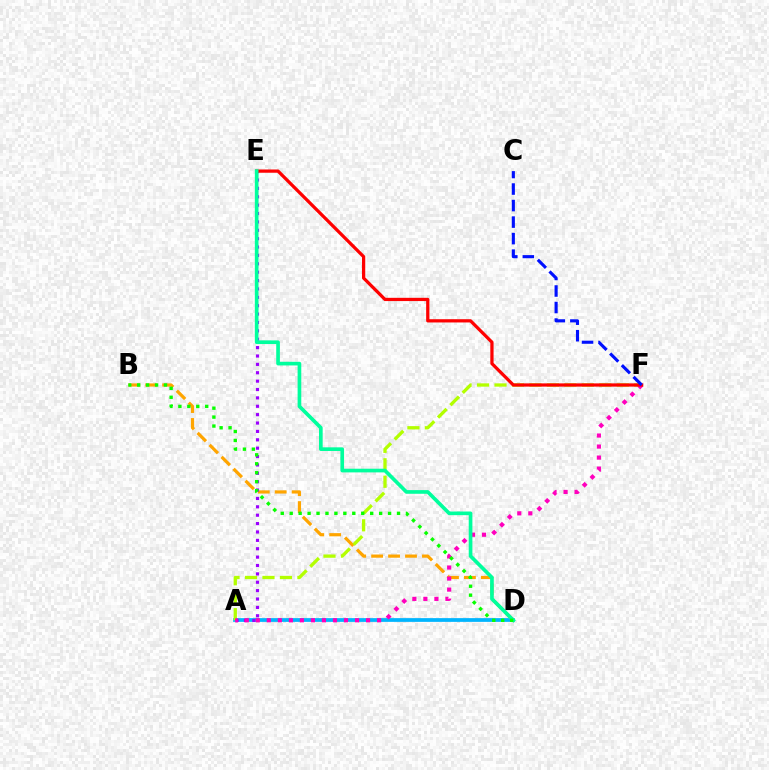{('A', 'D'): [{'color': '#00b5ff', 'line_style': 'solid', 'thickness': 2.69}], ('B', 'D'): [{'color': '#ffa500', 'line_style': 'dashed', 'thickness': 2.3}, {'color': '#08ff00', 'line_style': 'dotted', 'thickness': 2.43}], ('A', 'F'): [{'color': '#b3ff00', 'line_style': 'dashed', 'thickness': 2.37}, {'color': '#ff00bd', 'line_style': 'dotted', 'thickness': 3.0}], ('A', 'E'): [{'color': '#9b00ff', 'line_style': 'dotted', 'thickness': 2.28}], ('E', 'F'): [{'color': '#ff0000', 'line_style': 'solid', 'thickness': 2.34}], ('D', 'E'): [{'color': '#00ff9d', 'line_style': 'solid', 'thickness': 2.64}], ('C', 'F'): [{'color': '#0010ff', 'line_style': 'dashed', 'thickness': 2.24}]}